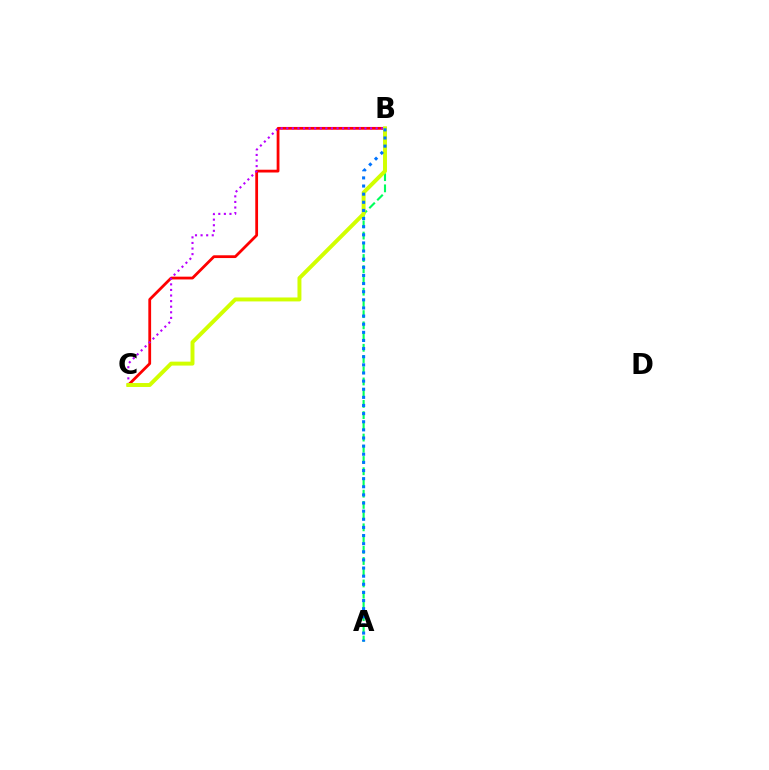{('B', 'C'): [{'color': '#ff0000', 'line_style': 'solid', 'thickness': 2.0}, {'color': '#b900ff', 'line_style': 'dotted', 'thickness': 1.52}, {'color': '#d1ff00', 'line_style': 'solid', 'thickness': 2.84}], ('A', 'B'): [{'color': '#00ff5c', 'line_style': 'dashed', 'thickness': 1.52}, {'color': '#0074ff', 'line_style': 'dotted', 'thickness': 2.21}]}